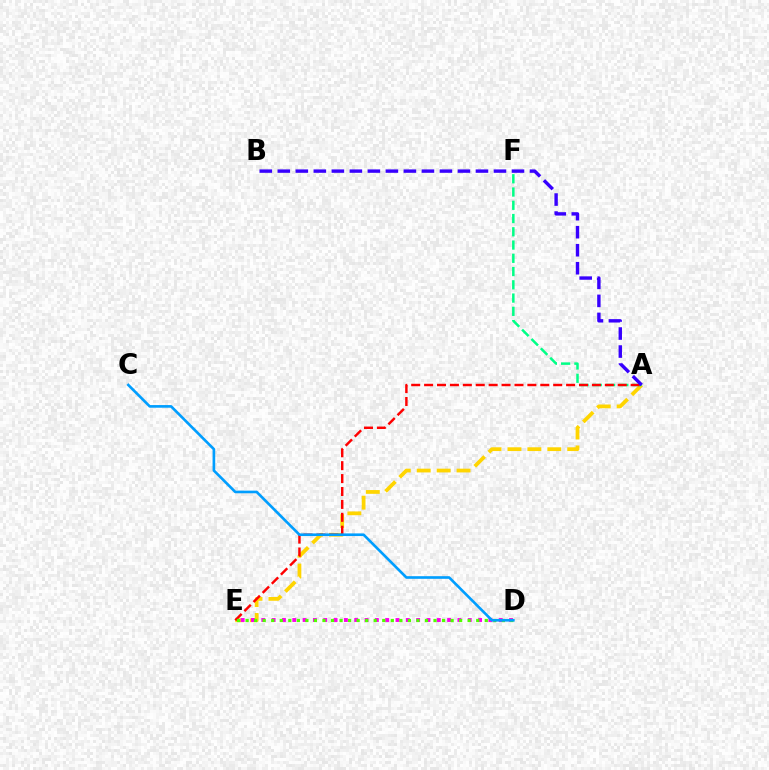{('A', 'E'): [{'color': '#ffd500', 'line_style': 'dashed', 'thickness': 2.71}, {'color': '#ff0000', 'line_style': 'dashed', 'thickness': 1.75}], ('A', 'F'): [{'color': '#00ff86', 'line_style': 'dashed', 'thickness': 1.8}], ('A', 'B'): [{'color': '#3700ff', 'line_style': 'dashed', 'thickness': 2.45}], ('D', 'E'): [{'color': '#ff00ed', 'line_style': 'dotted', 'thickness': 2.8}, {'color': '#4fff00', 'line_style': 'dotted', 'thickness': 2.32}], ('C', 'D'): [{'color': '#009eff', 'line_style': 'solid', 'thickness': 1.9}]}